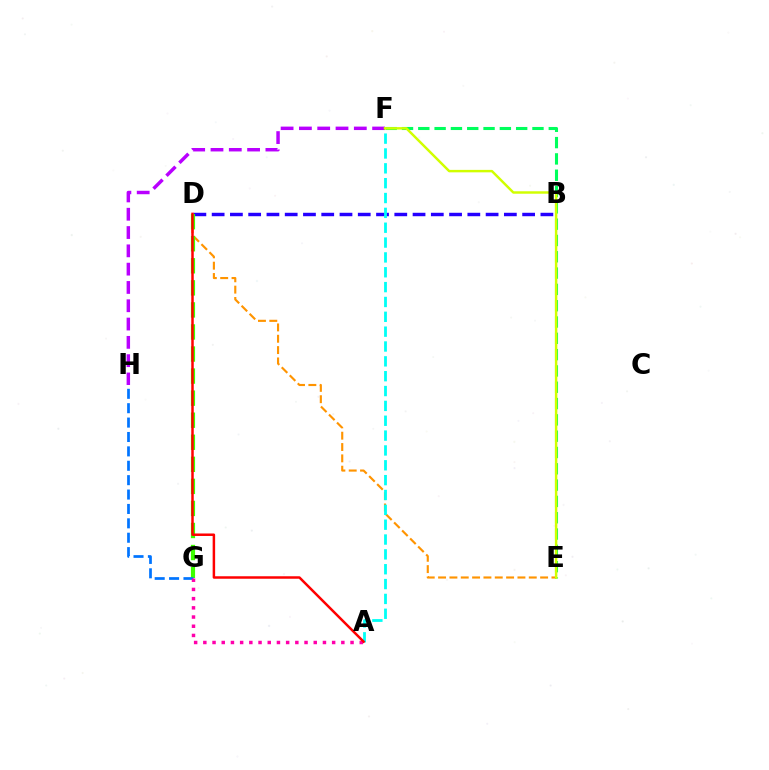{('D', 'E'): [{'color': '#ff9400', 'line_style': 'dashed', 'thickness': 1.54}], ('E', 'F'): [{'color': '#00ff5c', 'line_style': 'dashed', 'thickness': 2.22}, {'color': '#d1ff00', 'line_style': 'solid', 'thickness': 1.77}], ('B', 'D'): [{'color': '#2500ff', 'line_style': 'dashed', 'thickness': 2.48}], ('F', 'H'): [{'color': '#b900ff', 'line_style': 'dashed', 'thickness': 2.49}], ('D', 'G'): [{'color': '#3dff00', 'line_style': 'dashed', 'thickness': 3.0}], ('G', 'H'): [{'color': '#0074ff', 'line_style': 'dashed', 'thickness': 1.96}], ('A', 'G'): [{'color': '#ff00ac', 'line_style': 'dotted', 'thickness': 2.5}], ('A', 'F'): [{'color': '#00fff6', 'line_style': 'dashed', 'thickness': 2.02}], ('A', 'D'): [{'color': '#ff0000', 'line_style': 'solid', 'thickness': 1.79}]}